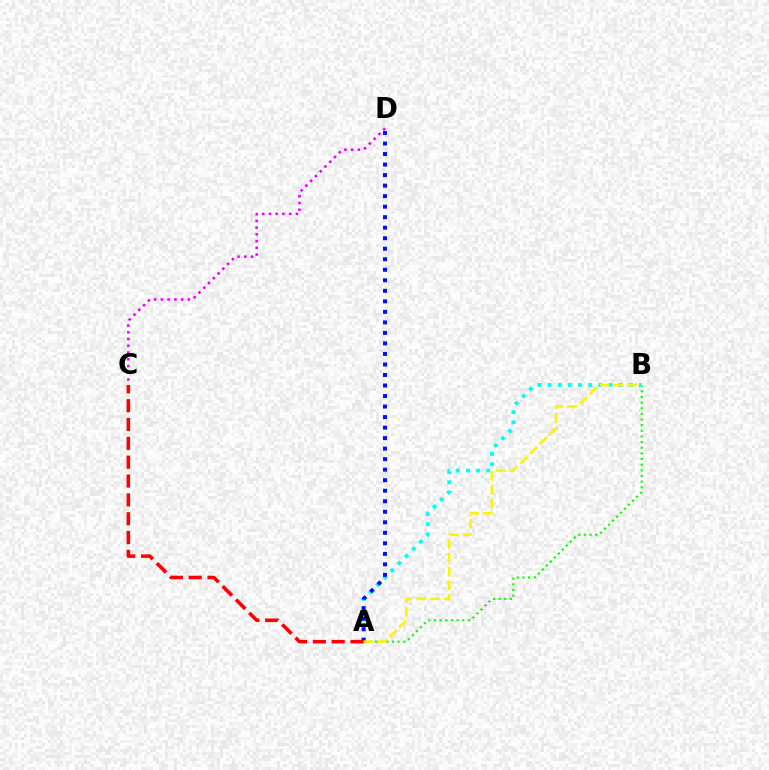{('A', 'B'): [{'color': '#08ff00', 'line_style': 'dotted', 'thickness': 1.54}, {'color': '#00fff6', 'line_style': 'dotted', 'thickness': 2.76}, {'color': '#fcf500', 'line_style': 'dashed', 'thickness': 1.88}], ('A', 'D'): [{'color': '#0010ff', 'line_style': 'dotted', 'thickness': 2.86}], ('A', 'C'): [{'color': '#ff0000', 'line_style': 'dashed', 'thickness': 2.56}], ('C', 'D'): [{'color': '#ee00ff', 'line_style': 'dotted', 'thickness': 1.83}]}